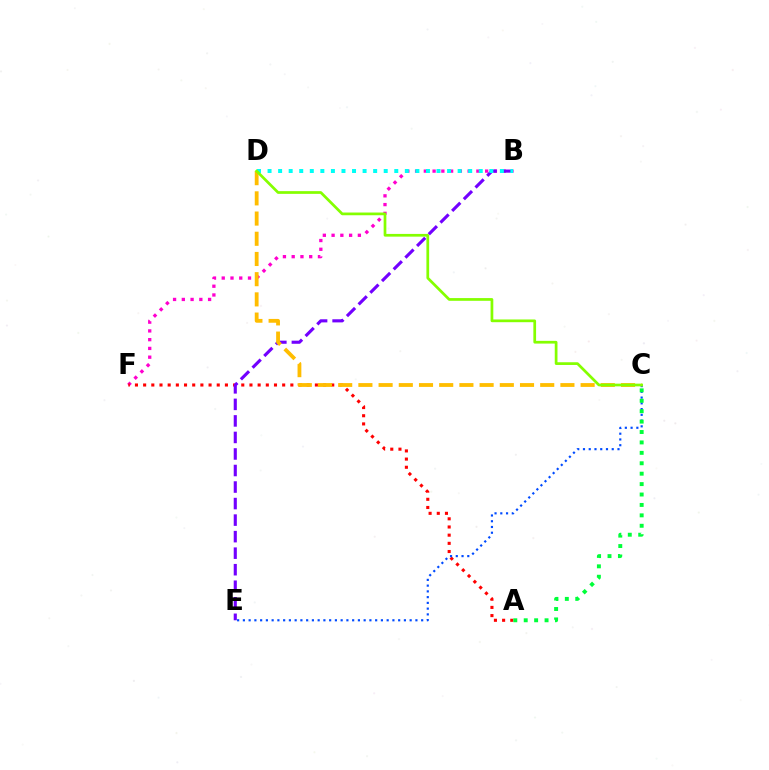{('B', 'F'): [{'color': '#ff00cf', 'line_style': 'dotted', 'thickness': 2.38}], ('A', 'F'): [{'color': '#ff0000', 'line_style': 'dotted', 'thickness': 2.22}], ('B', 'E'): [{'color': '#7200ff', 'line_style': 'dashed', 'thickness': 2.25}], ('C', 'E'): [{'color': '#004bff', 'line_style': 'dotted', 'thickness': 1.56}], ('A', 'C'): [{'color': '#00ff39', 'line_style': 'dotted', 'thickness': 2.83}], ('B', 'D'): [{'color': '#00fff6', 'line_style': 'dotted', 'thickness': 2.87}], ('C', 'D'): [{'color': '#ffbd00', 'line_style': 'dashed', 'thickness': 2.74}, {'color': '#84ff00', 'line_style': 'solid', 'thickness': 1.96}]}